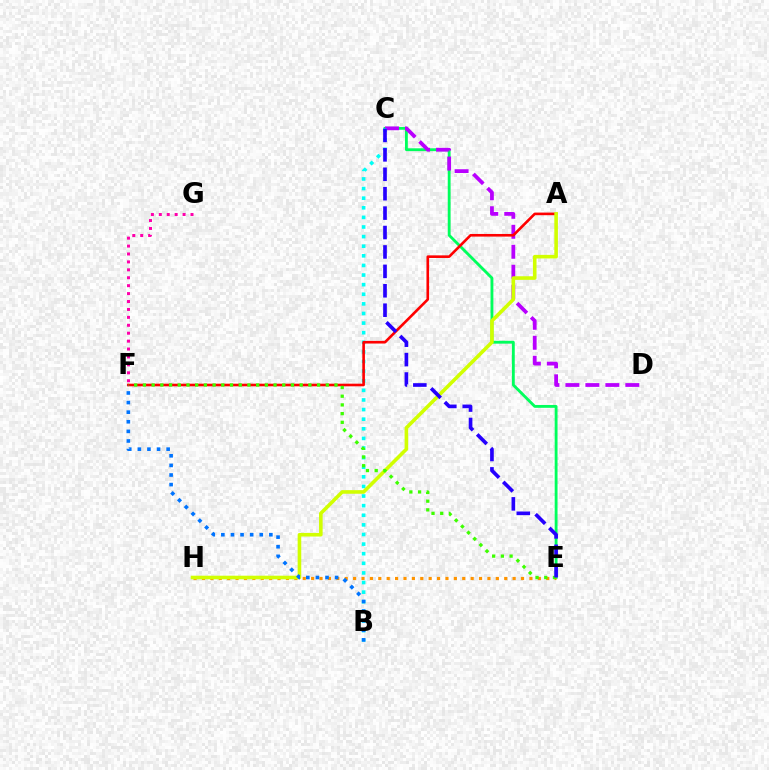{('C', 'E'): [{'color': '#00ff5c', 'line_style': 'solid', 'thickness': 2.05}, {'color': '#2500ff', 'line_style': 'dashed', 'thickness': 2.64}], ('C', 'D'): [{'color': '#b900ff', 'line_style': 'dashed', 'thickness': 2.71}], ('B', 'C'): [{'color': '#00fff6', 'line_style': 'dotted', 'thickness': 2.61}], ('E', 'H'): [{'color': '#ff9400', 'line_style': 'dotted', 'thickness': 2.28}], ('A', 'F'): [{'color': '#ff0000', 'line_style': 'solid', 'thickness': 1.89}], ('A', 'H'): [{'color': '#d1ff00', 'line_style': 'solid', 'thickness': 2.59}], ('E', 'F'): [{'color': '#3dff00', 'line_style': 'dotted', 'thickness': 2.37}], ('B', 'F'): [{'color': '#0074ff', 'line_style': 'dotted', 'thickness': 2.61}], ('F', 'G'): [{'color': '#ff00ac', 'line_style': 'dotted', 'thickness': 2.15}]}